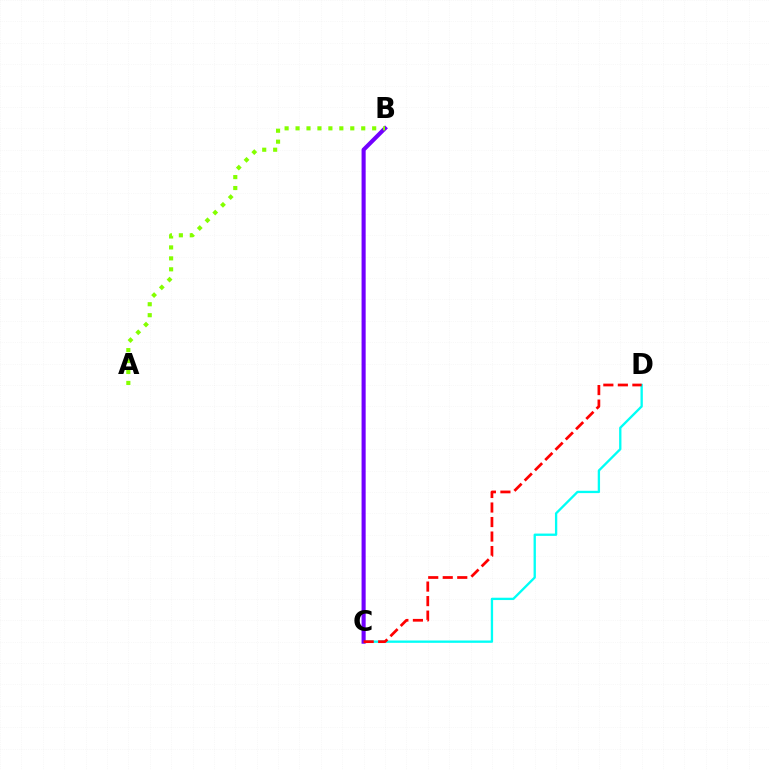{('C', 'D'): [{'color': '#00fff6', 'line_style': 'solid', 'thickness': 1.67}, {'color': '#ff0000', 'line_style': 'dashed', 'thickness': 1.97}], ('B', 'C'): [{'color': '#7200ff', 'line_style': 'solid', 'thickness': 2.95}], ('A', 'B'): [{'color': '#84ff00', 'line_style': 'dotted', 'thickness': 2.97}]}